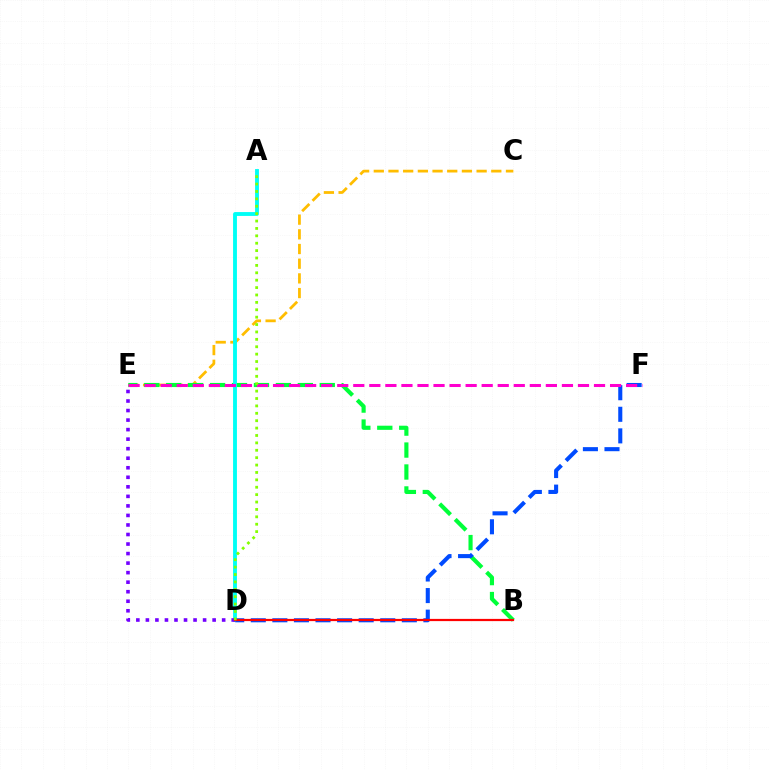{('C', 'E'): [{'color': '#ffbd00', 'line_style': 'dashed', 'thickness': 2.0}], ('B', 'E'): [{'color': '#00ff39', 'line_style': 'dashed', 'thickness': 2.98}], ('A', 'D'): [{'color': '#00fff6', 'line_style': 'solid', 'thickness': 2.78}, {'color': '#84ff00', 'line_style': 'dotted', 'thickness': 2.01}], ('D', 'E'): [{'color': '#7200ff', 'line_style': 'dotted', 'thickness': 2.59}], ('D', 'F'): [{'color': '#004bff', 'line_style': 'dashed', 'thickness': 2.93}], ('B', 'D'): [{'color': '#ff0000', 'line_style': 'solid', 'thickness': 1.6}], ('E', 'F'): [{'color': '#ff00cf', 'line_style': 'dashed', 'thickness': 2.18}]}